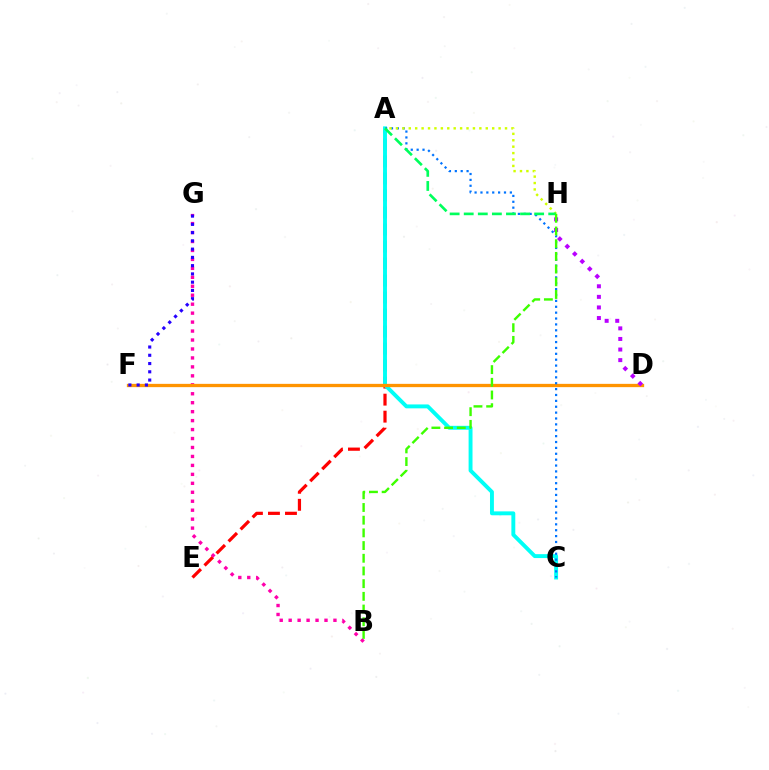{('A', 'E'): [{'color': '#ff0000', 'line_style': 'dashed', 'thickness': 2.31}], ('A', 'C'): [{'color': '#00fff6', 'line_style': 'solid', 'thickness': 2.81}, {'color': '#0074ff', 'line_style': 'dotted', 'thickness': 1.6}], ('B', 'G'): [{'color': '#ff00ac', 'line_style': 'dotted', 'thickness': 2.43}], ('D', 'F'): [{'color': '#ff9400', 'line_style': 'solid', 'thickness': 2.37}], ('A', 'H'): [{'color': '#d1ff00', 'line_style': 'dotted', 'thickness': 1.74}, {'color': '#00ff5c', 'line_style': 'dashed', 'thickness': 1.91}], ('D', 'H'): [{'color': '#b900ff', 'line_style': 'dotted', 'thickness': 2.87}], ('B', 'H'): [{'color': '#3dff00', 'line_style': 'dashed', 'thickness': 1.72}], ('F', 'G'): [{'color': '#2500ff', 'line_style': 'dotted', 'thickness': 2.24}]}